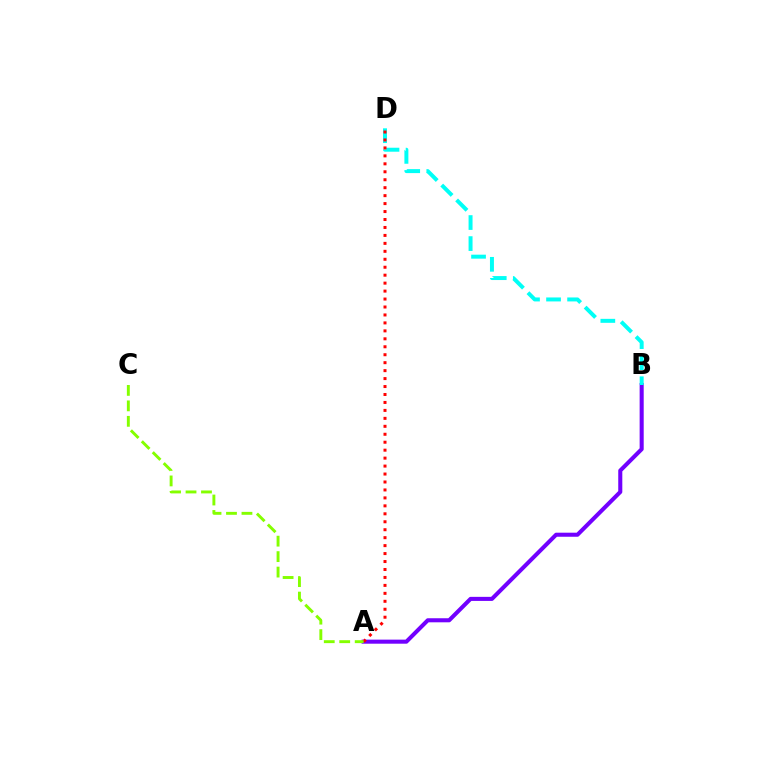{('A', 'B'): [{'color': '#7200ff', 'line_style': 'solid', 'thickness': 2.93}], ('B', 'D'): [{'color': '#00fff6', 'line_style': 'dashed', 'thickness': 2.86}], ('A', 'D'): [{'color': '#ff0000', 'line_style': 'dotted', 'thickness': 2.16}], ('A', 'C'): [{'color': '#84ff00', 'line_style': 'dashed', 'thickness': 2.1}]}